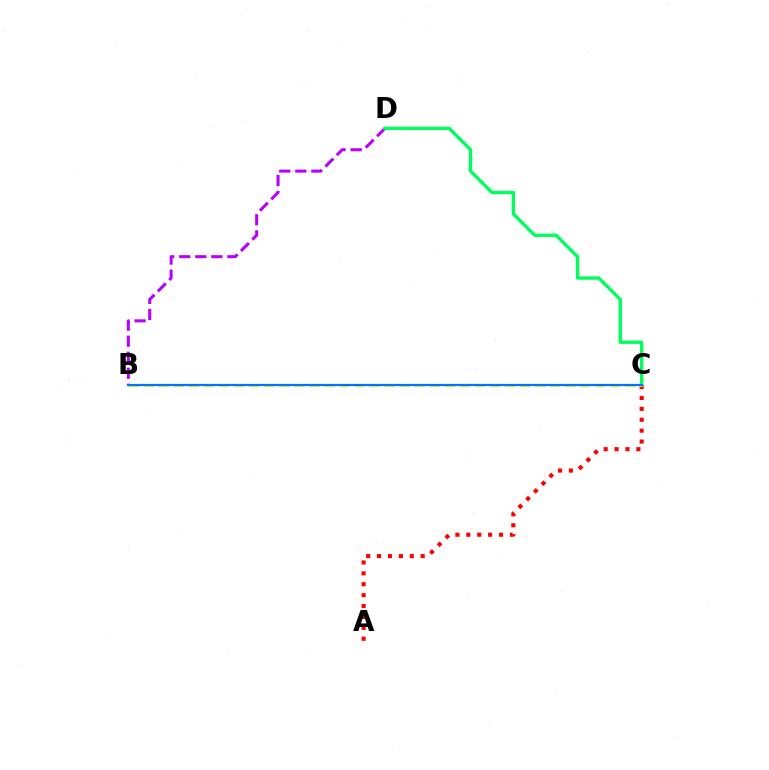{('B', 'D'): [{'color': '#b900ff', 'line_style': 'dashed', 'thickness': 2.18}], ('A', 'C'): [{'color': '#ff0000', 'line_style': 'dotted', 'thickness': 2.96}], ('C', 'D'): [{'color': '#00ff5c', 'line_style': 'solid', 'thickness': 2.41}], ('B', 'C'): [{'color': '#d1ff00', 'line_style': 'dashed', 'thickness': 2.04}, {'color': '#0074ff', 'line_style': 'solid', 'thickness': 1.58}]}